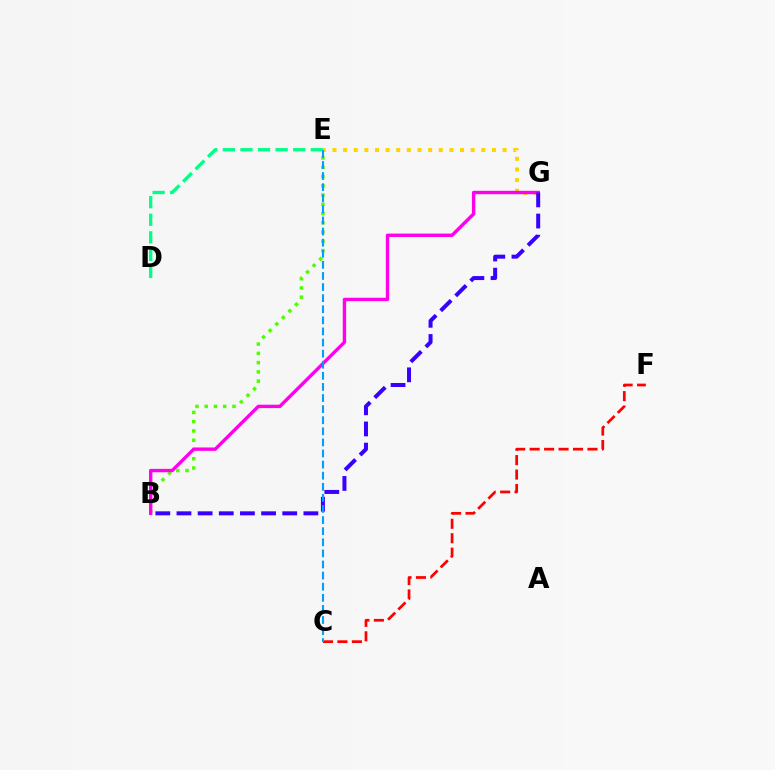{('B', 'E'): [{'color': '#4fff00', 'line_style': 'dotted', 'thickness': 2.52}], ('E', 'G'): [{'color': '#ffd500', 'line_style': 'dotted', 'thickness': 2.89}], ('B', 'G'): [{'color': '#ff00ed', 'line_style': 'solid', 'thickness': 2.44}, {'color': '#3700ff', 'line_style': 'dashed', 'thickness': 2.87}], ('C', 'F'): [{'color': '#ff0000', 'line_style': 'dashed', 'thickness': 1.96}], ('D', 'E'): [{'color': '#00ff86', 'line_style': 'dashed', 'thickness': 2.39}], ('C', 'E'): [{'color': '#009eff', 'line_style': 'dashed', 'thickness': 1.51}]}